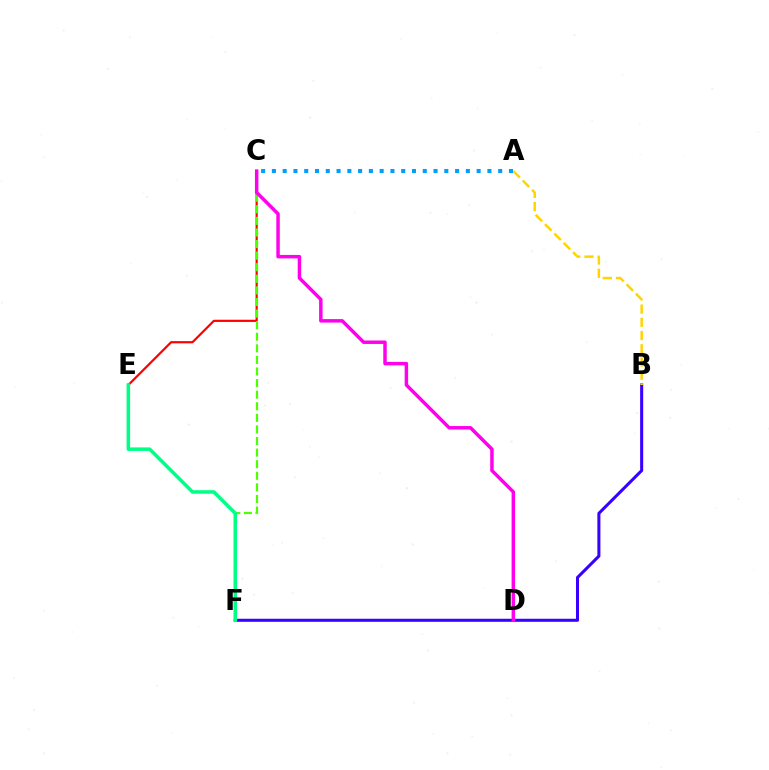{('C', 'E'): [{'color': '#ff0000', 'line_style': 'solid', 'thickness': 1.57}], ('C', 'F'): [{'color': '#4fff00', 'line_style': 'dashed', 'thickness': 1.57}], ('B', 'F'): [{'color': '#3700ff', 'line_style': 'solid', 'thickness': 2.19}], ('C', 'D'): [{'color': '#ff00ed', 'line_style': 'solid', 'thickness': 2.49}], ('A', 'B'): [{'color': '#ffd500', 'line_style': 'dashed', 'thickness': 1.8}], ('A', 'C'): [{'color': '#009eff', 'line_style': 'dotted', 'thickness': 2.93}], ('E', 'F'): [{'color': '#00ff86', 'line_style': 'solid', 'thickness': 2.54}]}